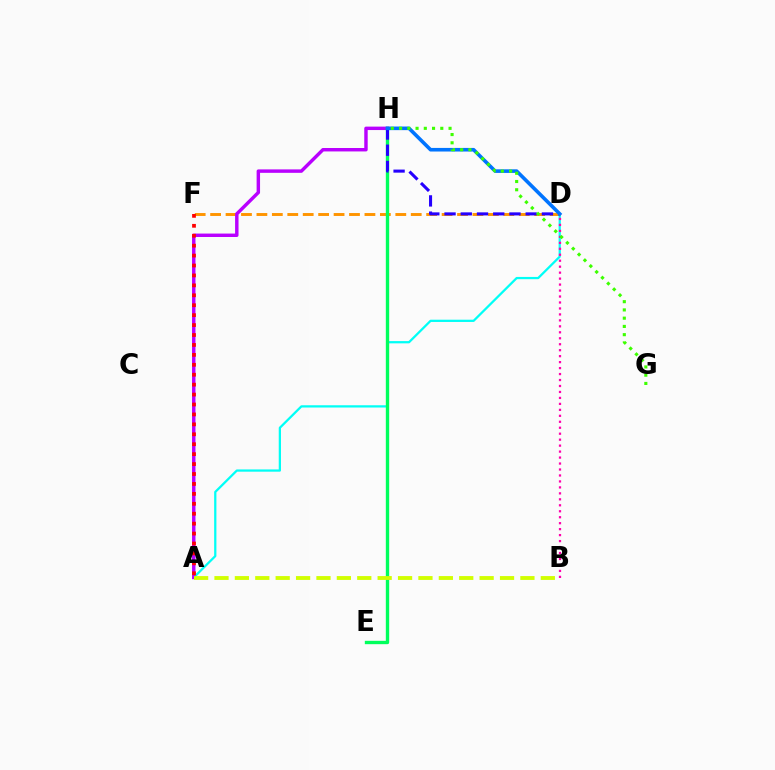{('D', 'F'): [{'color': '#ff9400', 'line_style': 'dashed', 'thickness': 2.1}], ('A', 'D'): [{'color': '#00fff6', 'line_style': 'solid', 'thickness': 1.62}], ('A', 'H'): [{'color': '#b900ff', 'line_style': 'solid', 'thickness': 2.47}], ('E', 'H'): [{'color': '#00ff5c', 'line_style': 'solid', 'thickness': 2.41}], ('D', 'H'): [{'color': '#2500ff', 'line_style': 'dashed', 'thickness': 2.21}, {'color': '#0074ff', 'line_style': 'solid', 'thickness': 2.6}], ('A', 'B'): [{'color': '#d1ff00', 'line_style': 'dashed', 'thickness': 2.77}], ('B', 'D'): [{'color': '#ff00ac', 'line_style': 'dotted', 'thickness': 1.62}], ('G', 'H'): [{'color': '#3dff00', 'line_style': 'dotted', 'thickness': 2.24}], ('A', 'F'): [{'color': '#ff0000', 'line_style': 'dotted', 'thickness': 2.7}]}